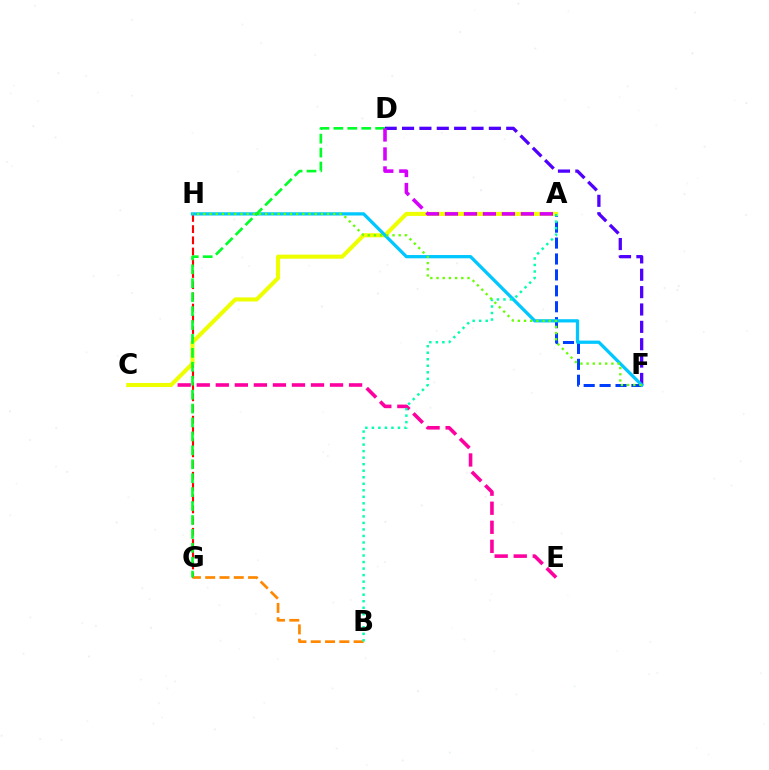{('G', 'H'): [{'color': '#ff0000', 'line_style': 'dashed', 'thickness': 1.52}], ('B', 'G'): [{'color': '#ff8800', 'line_style': 'dashed', 'thickness': 1.94}], ('A', 'F'): [{'color': '#003fff', 'line_style': 'dashed', 'thickness': 2.16}], ('D', 'F'): [{'color': '#4f00ff', 'line_style': 'dashed', 'thickness': 2.36}], ('C', 'E'): [{'color': '#ff00a0', 'line_style': 'dashed', 'thickness': 2.59}], ('A', 'C'): [{'color': '#eeff00', 'line_style': 'solid', 'thickness': 2.94}], ('F', 'H'): [{'color': '#00c7ff', 'line_style': 'solid', 'thickness': 2.35}, {'color': '#66ff00', 'line_style': 'dotted', 'thickness': 1.68}], ('A', 'B'): [{'color': '#00ffaf', 'line_style': 'dotted', 'thickness': 1.77}], ('D', 'G'): [{'color': '#00ff27', 'line_style': 'dashed', 'thickness': 1.89}], ('A', 'D'): [{'color': '#d600ff', 'line_style': 'dashed', 'thickness': 2.58}]}